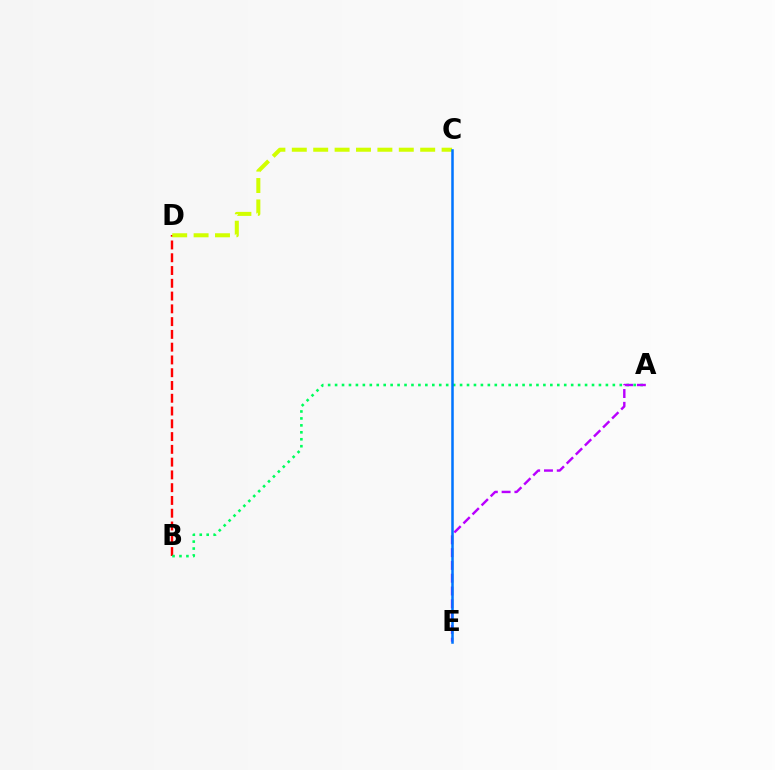{('B', 'D'): [{'color': '#ff0000', 'line_style': 'dashed', 'thickness': 1.74}], ('A', 'B'): [{'color': '#00ff5c', 'line_style': 'dotted', 'thickness': 1.89}], ('C', 'D'): [{'color': '#d1ff00', 'line_style': 'dashed', 'thickness': 2.91}], ('A', 'E'): [{'color': '#b900ff', 'line_style': 'dashed', 'thickness': 1.74}], ('C', 'E'): [{'color': '#0074ff', 'line_style': 'solid', 'thickness': 1.82}]}